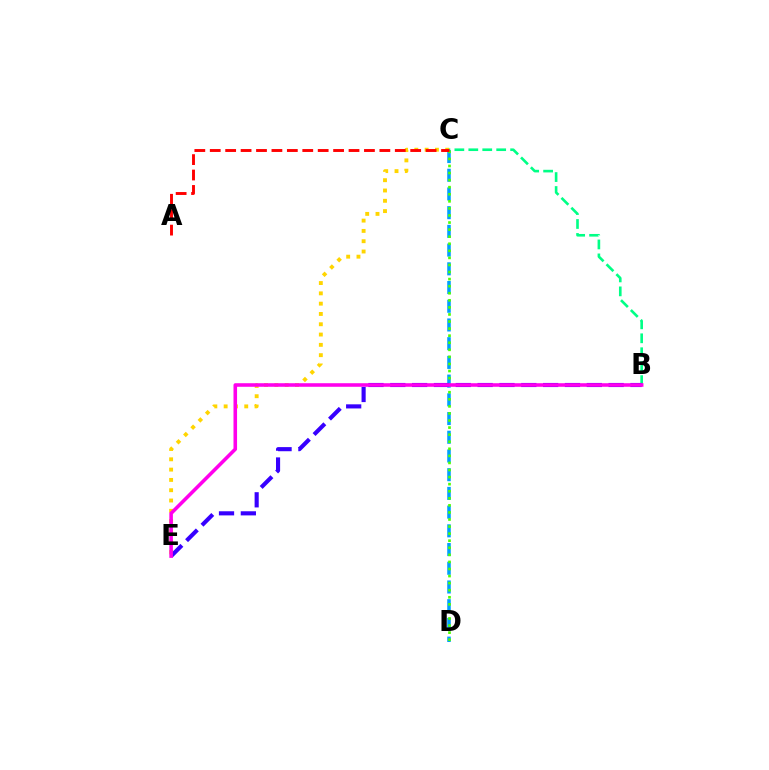{('C', 'E'): [{'color': '#ffd500', 'line_style': 'dotted', 'thickness': 2.8}], ('C', 'D'): [{'color': '#009eff', 'line_style': 'dashed', 'thickness': 2.54}, {'color': '#4fff00', 'line_style': 'dotted', 'thickness': 1.92}], ('B', 'C'): [{'color': '#00ff86', 'line_style': 'dashed', 'thickness': 1.89}], ('B', 'E'): [{'color': '#3700ff', 'line_style': 'dashed', 'thickness': 2.97}, {'color': '#ff00ed', 'line_style': 'solid', 'thickness': 2.57}], ('A', 'C'): [{'color': '#ff0000', 'line_style': 'dashed', 'thickness': 2.09}]}